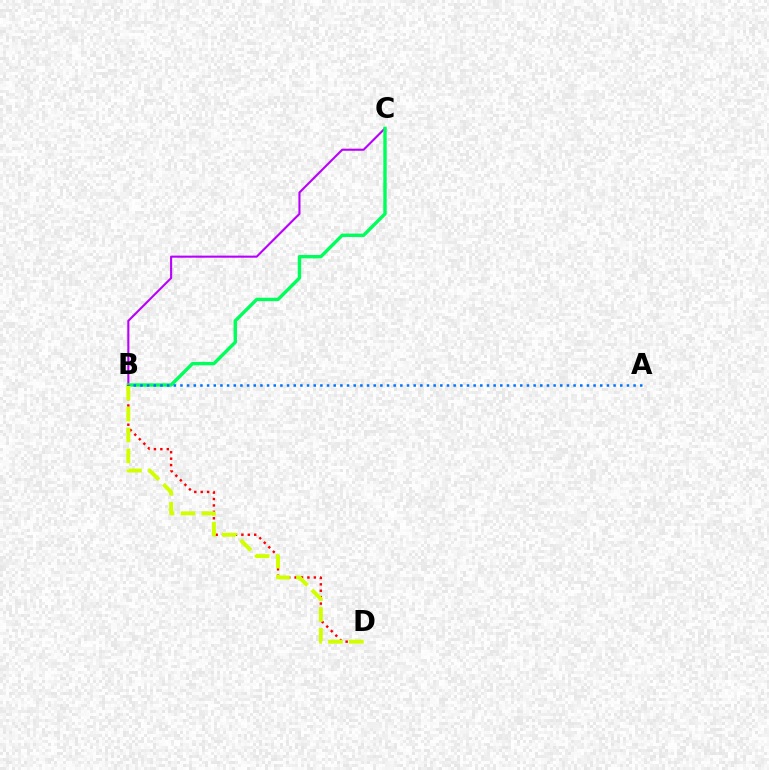{('B', 'C'): [{'color': '#b900ff', 'line_style': 'solid', 'thickness': 1.51}, {'color': '#00ff5c', 'line_style': 'solid', 'thickness': 2.45}], ('B', 'D'): [{'color': '#ff0000', 'line_style': 'dotted', 'thickness': 1.74}, {'color': '#d1ff00', 'line_style': 'dashed', 'thickness': 2.84}], ('A', 'B'): [{'color': '#0074ff', 'line_style': 'dotted', 'thickness': 1.81}]}